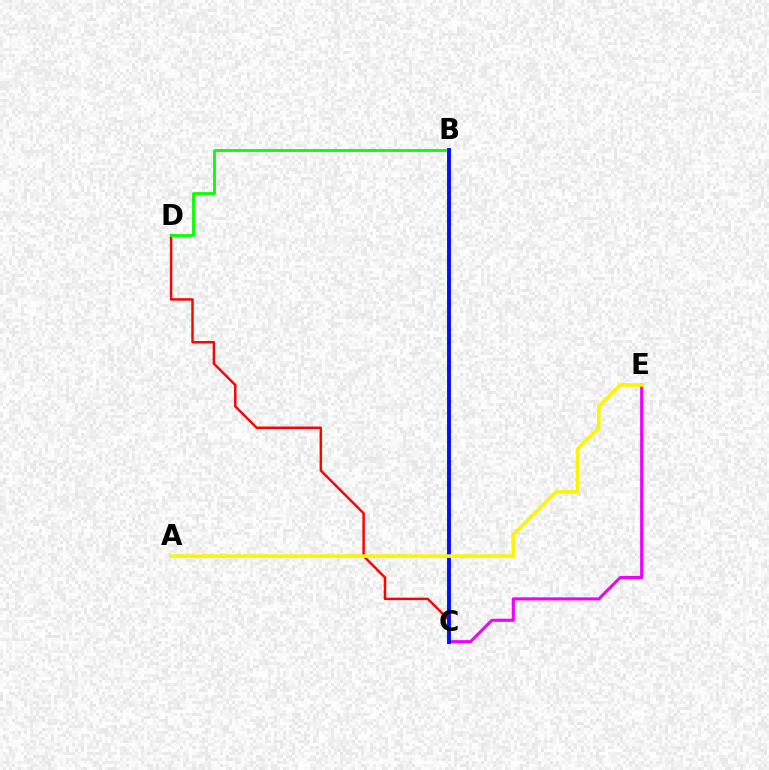{('C', 'E'): [{'color': '#ee00ff', 'line_style': 'solid', 'thickness': 2.21}], ('C', 'D'): [{'color': '#ff0000', 'line_style': 'solid', 'thickness': 1.77}], ('B', 'C'): [{'color': '#00fff6', 'line_style': 'dotted', 'thickness': 2.81}, {'color': '#0010ff', 'line_style': 'solid', 'thickness': 2.82}], ('B', 'D'): [{'color': '#08ff00', 'line_style': 'solid', 'thickness': 2.02}], ('A', 'E'): [{'color': '#fcf500', 'line_style': 'solid', 'thickness': 2.61}]}